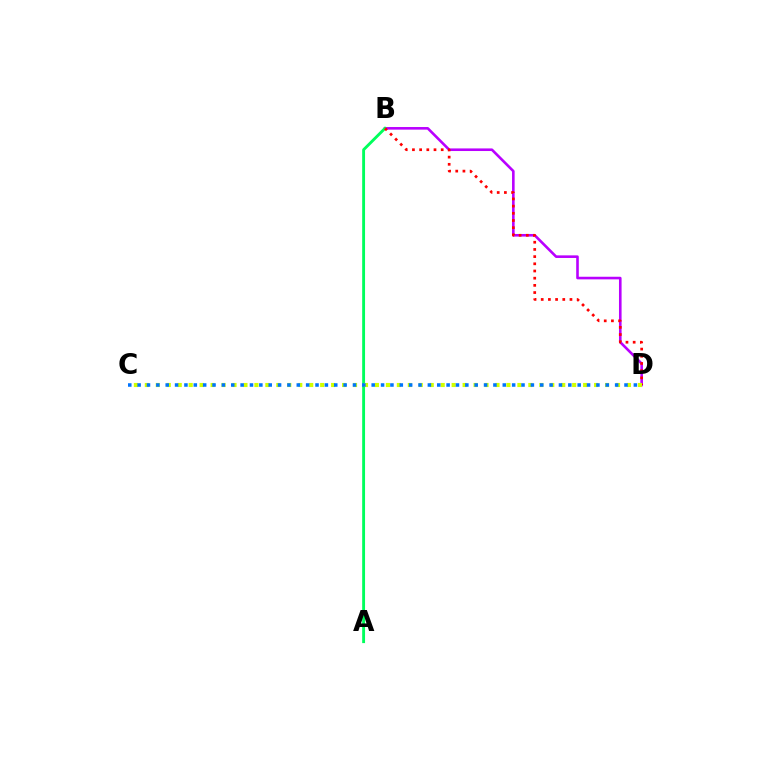{('B', 'D'): [{'color': '#b900ff', 'line_style': 'solid', 'thickness': 1.88}, {'color': '#ff0000', 'line_style': 'dotted', 'thickness': 1.95}], ('A', 'B'): [{'color': '#00ff5c', 'line_style': 'solid', 'thickness': 2.07}], ('C', 'D'): [{'color': '#d1ff00', 'line_style': 'dotted', 'thickness': 2.98}, {'color': '#0074ff', 'line_style': 'dotted', 'thickness': 2.54}]}